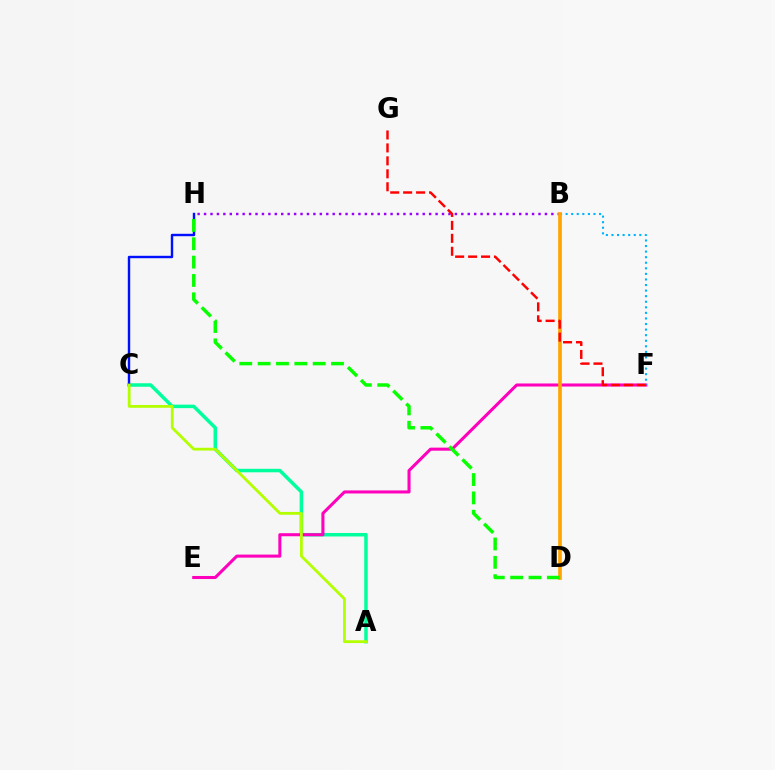{('A', 'C'): [{'color': '#00ff9d', 'line_style': 'solid', 'thickness': 2.51}, {'color': '#b3ff00', 'line_style': 'solid', 'thickness': 2.01}], ('C', 'H'): [{'color': '#0010ff', 'line_style': 'solid', 'thickness': 1.74}], ('E', 'F'): [{'color': '#ff00bd', 'line_style': 'solid', 'thickness': 2.2}], ('B', 'H'): [{'color': '#9b00ff', 'line_style': 'dotted', 'thickness': 1.75}], ('B', 'F'): [{'color': '#00b5ff', 'line_style': 'dotted', 'thickness': 1.51}], ('B', 'D'): [{'color': '#ffa500', 'line_style': 'solid', 'thickness': 2.64}], ('F', 'G'): [{'color': '#ff0000', 'line_style': 'dashed', 'thickness': 1.76}], ('D', 'H'): [{'color': '#08ff00', 'line_style': 'dashed', 'thickness': 2.49}]}